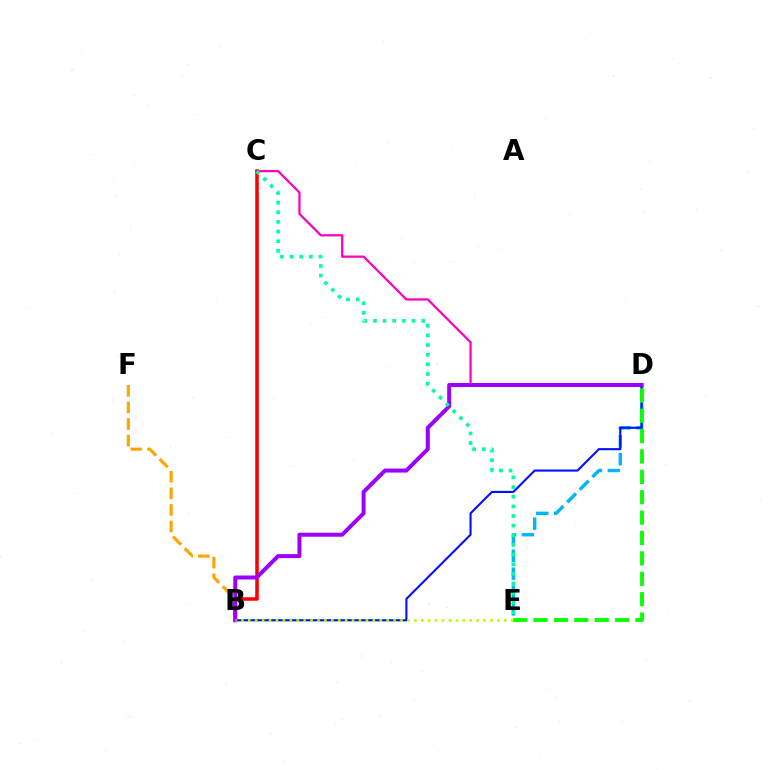{('D', 'E'): [{'color': '#00b5ff', 'line_style': 'dashed', 'thickness': 2.43}, {'color': '#08ff00', 'line_style': 'dashed', 'thickness': 2.77}], ('B', 'D'): [{'color': '#0010ff', 'line_style': 'solid', 'thickness': 1.52}, {'color': '#9b00ff', 'line_style': 'solid', 'thickness': 2.87}], ('C', 'D'): [{'color': '#ff00bd', 'line_style': 'solid', 'thickness': 1.63}], ('B', 'C'): [{'color': '#ff0000', 'line_style': 'solid', 'thickness': 2.53}], ('B', 'F'): [{'color': '#ffa500', 'line_style': 'dashed', 'thickness': 2.25}], ('B', 'E'): [{'color': '#b3ff00', 'line_style': 'dotted', 'thickness': 1.88}], ('C', 'E'): [{'color': '#00ff9d', 'line_style': 'dotted', 'thickness': 2.62}]}